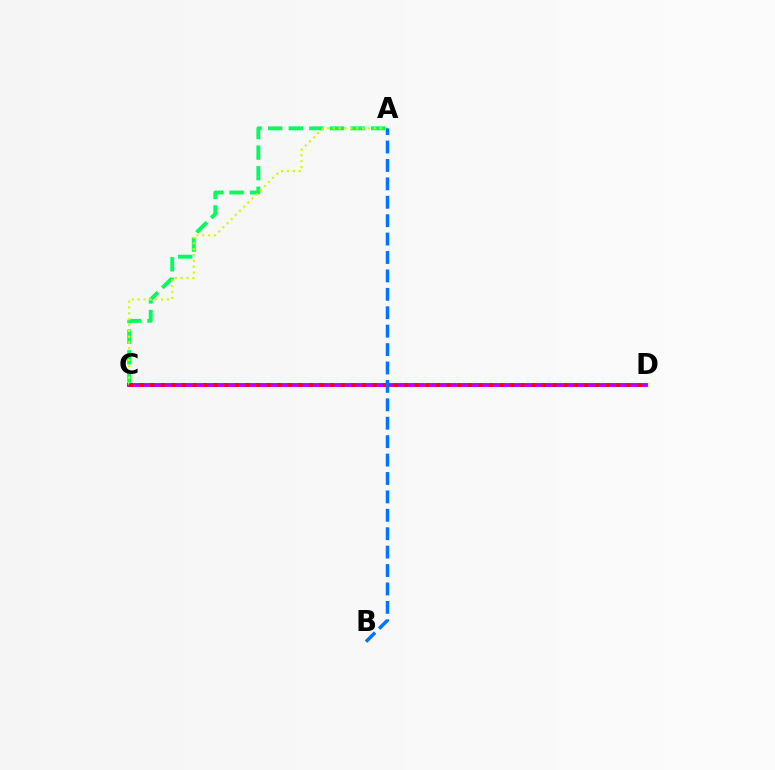{('A', 'C'): [{'color': '#00ff5c', 'line_style': 'dashed', 'thickness': 2.8}, {'color': '#d1ff00', 'line_style': 'dotted', 'thickness': 1.59}], ('C', 'D'): [{'color': '#b900ff', 'line_style': 'solid', 'thickness': 2.8}, {'color': '#ff0000', 'line_style': 'dotted', 'thickness': 2.88}], ('A', 'B'): [{'color': '#0074ff', 'line_style': 'dashed', 'thickness': 2.5}]}